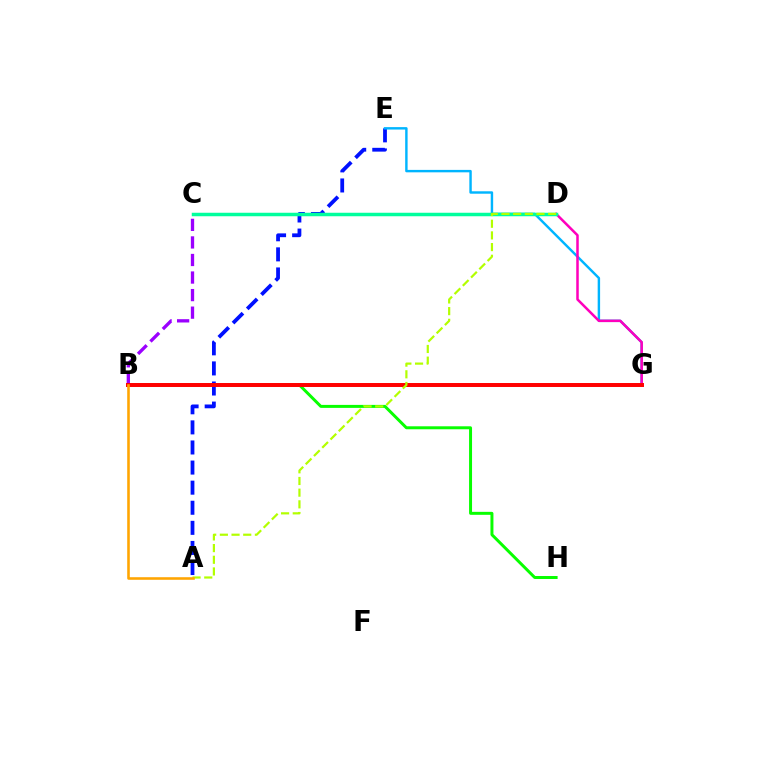{('B', 'H'): [{'color': '#08ff00', 'line_style': 'solid', 'thickness': 2.14}], ('A', 'E'): [{'color': '#0010ff', 'line_style': 'dashed', 'thickness': 2.73}], ('E', 'G'): [{'color': '#00b5ff', 'line_style': 'solid', 'thickness': 1.75}], ('D', 'G'): [{'color': '#ff00bd', 'line_style': 'solid', 'thickness': 1.81}], ('B', 'C'): [{'color': '#9b00ff', 'line_style': 'dashed', 'thickness': 2.38}], ('C', 'D'): [{'color': '#00ff9d', 'line_style': 'solid', 'thickness': 2.51}], ('B', 'G'): [{'color': '#ff0000', 'line_style': 'solid', 'thickness': 2.86}], ('A', 'D'): [{'color': '#b3ff00', 'line_style': 'dashed', 'thickness': 1.59}], ('A', 'B'): [{'color': '#ffa500', 'line_style': 'solid', 'thickness': 1.86}]}